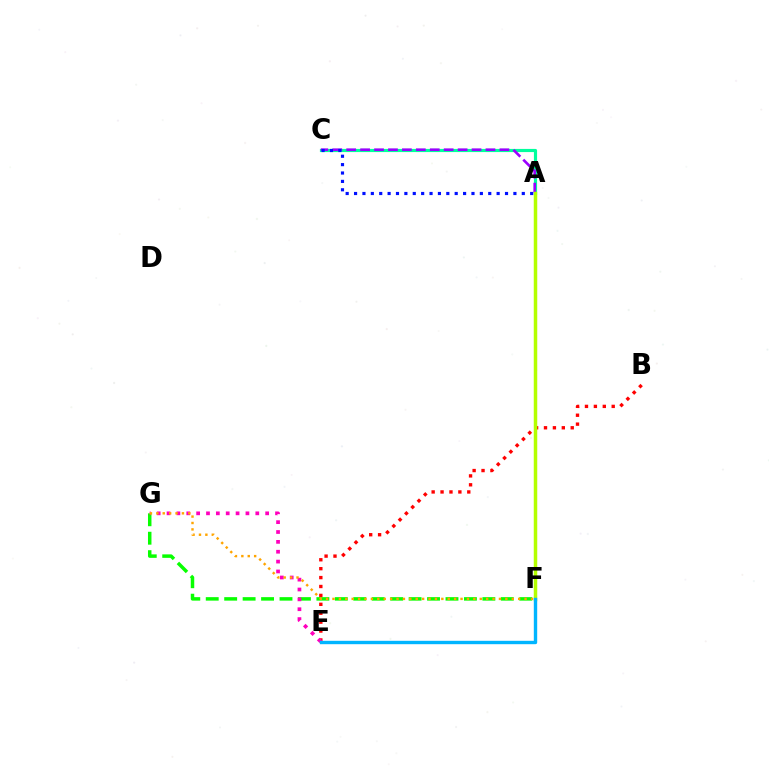{('B', 'E'): [{'color': '#ff0000', 'line_style': 'dotted', 'thickness': 2.42}], ('A', 'C'): [{'color': '#00ff9d', 'line_style': 'solid', 'thickness': 2.28}, {'color': '#9b00ff', 'line_style': 'dashed', 'thickness': 1.89}, {'color': '#0010ff', 'line_style': 'dotted', 'thickness': 2.28}], ('F', 'G'): [{'color': '#08ff00', 'line_style': 'dashed', 'thickness': 2.51}, {'color': '#ffa500', 'line_style': 'dotted', 'thickness': 1.74}], ('E', 'G'): [{'color': '#ff00bd', 'line_style': 'dotted', 'thickness': 2.68}], ('A', 'F'): [{'color': '#b3ff00', 'line_style': 'solid', 'thickness': 2.51}], ('E', 'F'): [{'color': '#00b5ff', 'line_style': 'solid', 'thickness': 2.43}]}